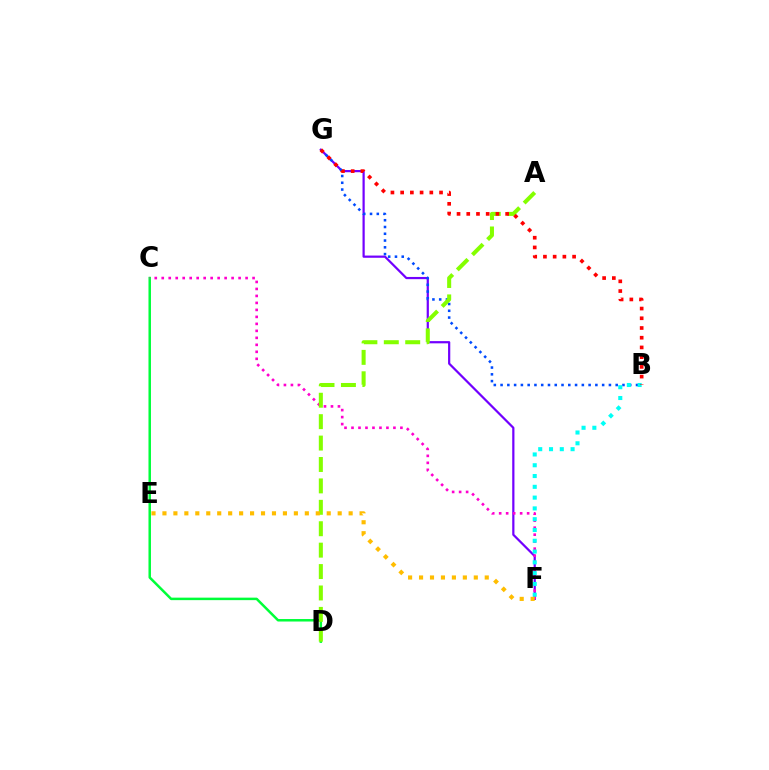{('F', 'G'): [{'color': '#7200ff', 'line_style': 'solid', 'thickness': 1.6}], ('C', 'D'): [{'color': '#00ff39', 'line_style': 'solid', 'thickness': 1.8}], ('B', 'G'): [{'color': '#004bff', 'line_style': 'dotted', 'thickness': 1.84}, {'color': '#ff0000', 'line_style': 'dotted', 'thickness': 2.64}], ('C', 'F'): [{'color': '#ff00cf', 'line_style': 'dotted', 'thickness': 1.9}], ('A', 'D'): [{'color': '#84ff00', 'line_style': 'dashed', 'thickness': 2.91}], ('B', 'F'): [{'color': '#00fff6', 'line_style': 'dotted', 'thickness': 2.93}], ('E', 'F'): [{'color': '#ffbd00', 'line_style': 'dotted', 'thickness': 2.98}]}